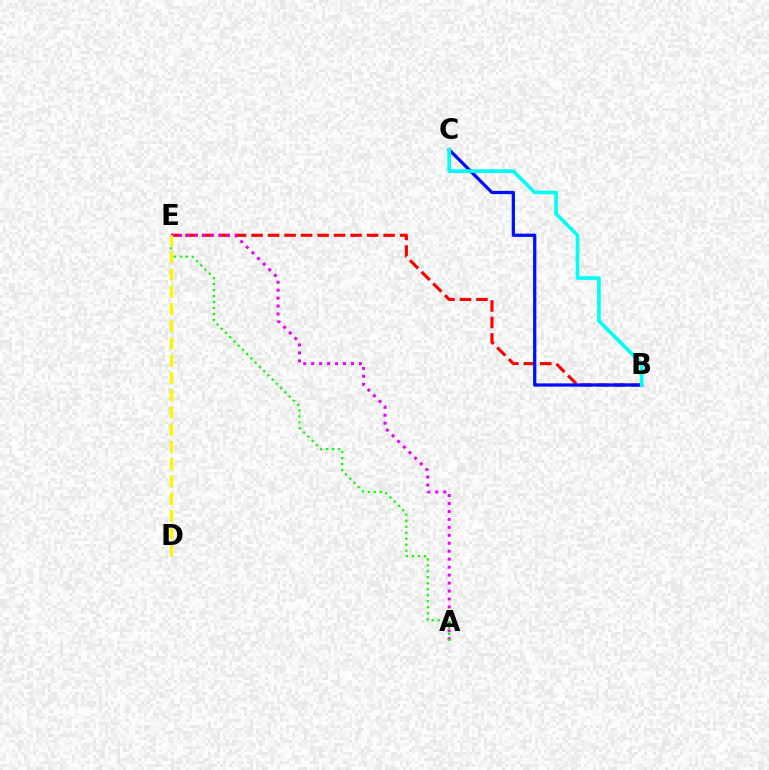{('B', 'E'): [{'color': '#ff0000', 'line_style': 'dashed', 'thickness': 2.24}], ('B', 'C'): [{'color': '#0010ff', 'line_style': 'solid', 'thickness': 2.35}, {'color': '#00fff6', 'line_style': 'solid', 'thickness': 2.63}], ('A', 'E'): [{'color': '#ee00ff', 'line_style': 'dotted', 'thickness': 2.16}, {'color': '#08ff00', 'line_style': 'dotted', 'thickness': 1.63}], ('D', 'E'): [{'color': '#fcf500', 'line_style': 'dashed', 'thickness': 2.34}]}